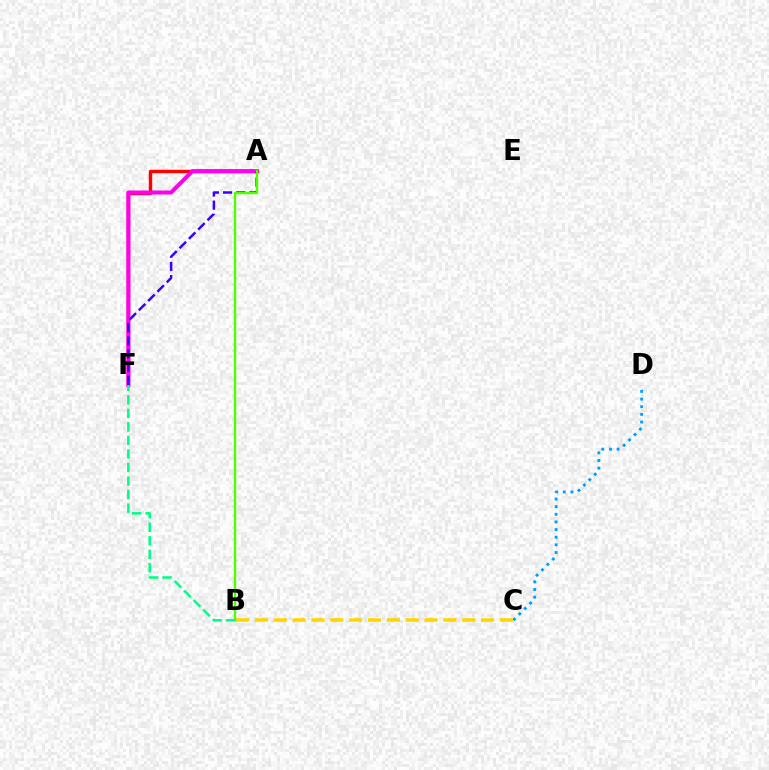{('A', 'F'): [{'color': '#ff0000', 'line_style': 'solid', 'thickness': 2.48}, {'color': '#ff00ed', 'line_style': 'solid', 'thickness': 2.89}, {'color': '#3700ff', 'line_style': 'dashed', 'thickness': 1.79}], ('C', 'D'): [{'color': '#009eff', 'line_style': 'dotted', 'thickness': 2.08}], ('B', 'C'): [{'color': '#ffd500', 'line_style': 'dashed', 'thickness': 2.56}], ('A', 'B'): [{'color': '#4fff00', 'line_style': 'solid', 'thickness': 1.71}], ('B', 'F'): [{'color': '#00ff86', 'line_style': 'dashed', 'thickness': 1.84}]}